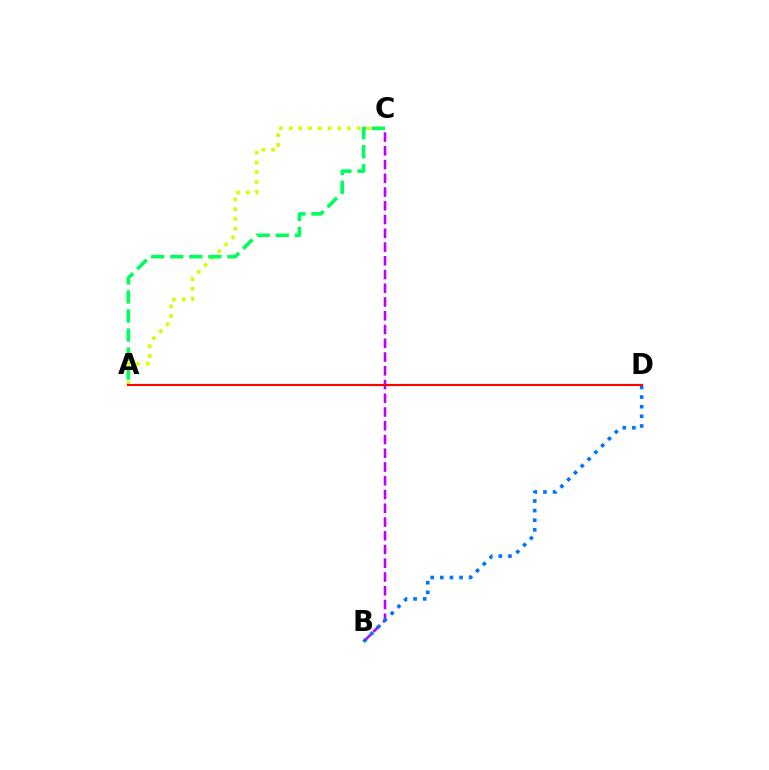{('A', 'C'): [{'color': '#d1ff00', 'line_style': 'dotted', 'thickness': 2.64}, {'color': '#00ff5c', 'line_style': 'dashed', 'thickness': 2.59}], ('B', 'C'): [{'color': '#b900ff', 'line_style': 'dashed', 'thickness': 1.87}], ('B', 'D'): [{'color': '#0074ff', 'line_style': 'dotted', 'thickness': 2.62}], ('A', 'D'): [{'color': '#ff0000', 'line_style': 'solid', 'thickness': 1.54}]}